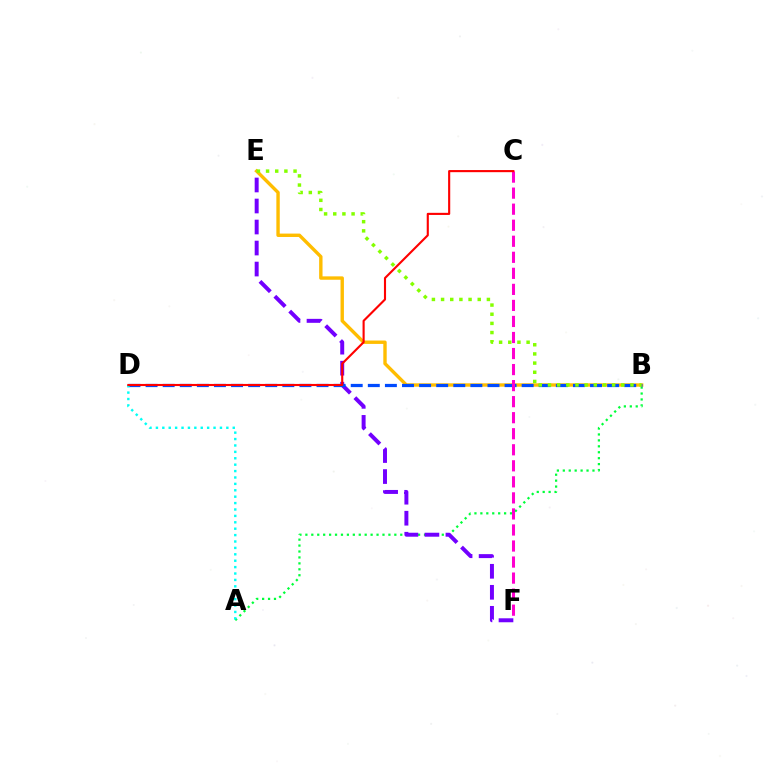{('A', 'B'): [{'color': '#00ff39', 'line_style': 'dotted', 'thickness': 1.61}], ('E', 'F'): [{'color': '#7200ff', 'line_style': 'dashed', 'thickness': 2.85}], ('B', 'E'): [{'color': '#ffbd00', 'line_style': 'solid', 'thickness': 2.44}, {'color': '#84ff00', 'line_style': 'dotted', 'thickness': 2.49}], ('B', 'D'): [{'color': '#004bff', 'line_style': 'dashed', 'thickness': 2.32}], ('C', 'F'): [{'color': '#ff00cf', 'line_style': 'dashed', 'thickness': 2.18}], ('A', 'D'): [{'color': '#00fff6', 'line_style': 'dotted', 'thickness': 1.74}], ('C', 'D'): [{'color': '#ff0000', 'line_style': 'solid', 'thickness': 1.53}]}